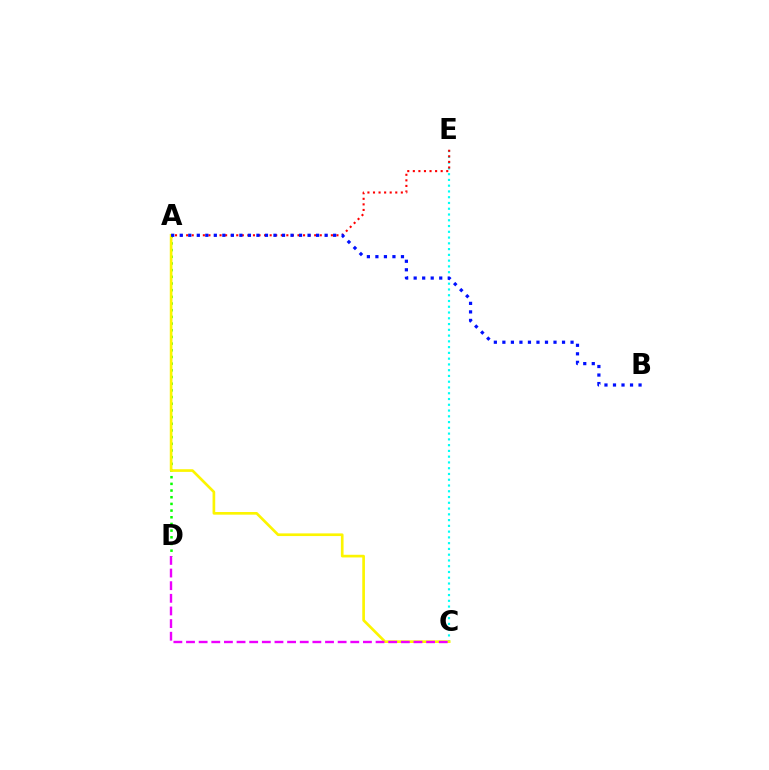{('A', 'D'): [{'color': '#08ff00', 'line_style': 'dotted', 'thickness': 1.81}], ('C', 'E'): [{'color': '#00fff6', 'line_style': 'dotted', 'thickness': 1.57}], ('A', 'C'): [{'color': '#fcf500', 'line_style': 'solid', 'thickness': 1.92}], ('C', 'D'): [{'color': '#ee00ff', 'line_style': 'dashed', 'thickness': 1.72}], ('A', 'E'): [{'color': '#ff0000', 'line_style': 'dotted', 'thickness': 1.51}], ('A', 'B'): [{'color': '#0010ff', 'line_style': 'dotted', 'thickness': 2.32}]}